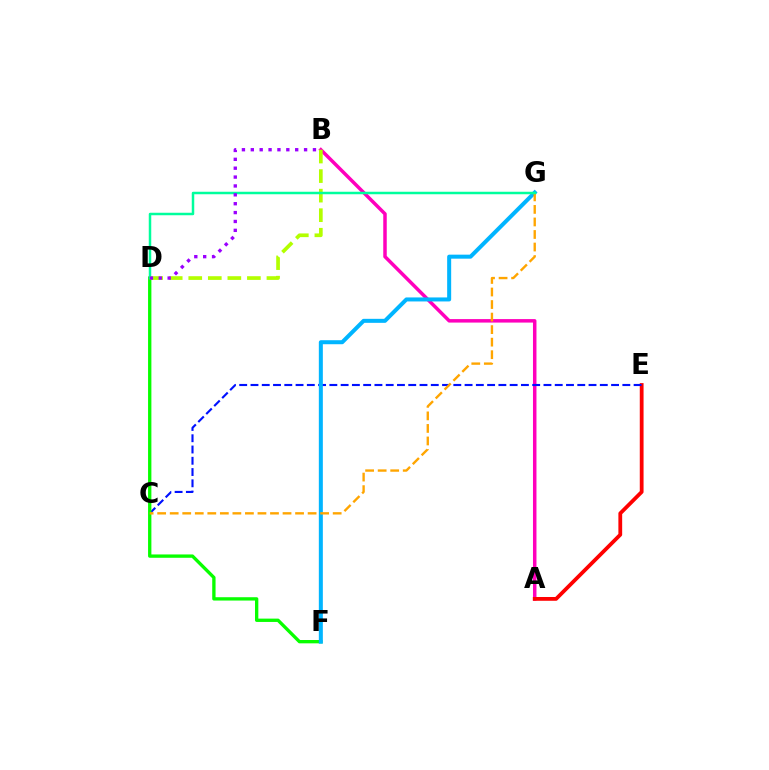{('A', 'B'): [{'color': '#ff00bd', 'line_style': 'solid', 'thickness': 2.51}], ('A', 'E'): [{'color': '#ff0000', 'line_style': 'solid', 'thickness': 2.72}], ('C', 'E'): [{'color': '#0010ff', 'line_style': 'dashed', 'thickness': 1.53}], ('D', 'F'): [{'color': '#08ff00', 'line_style': 'solid', 'thickness': 2.4}], ('F', 'G'): [{'color': '#00b5ff', 'line_style': 'solid', 'thickness': 2.89}], ('B', 'D'): [{'color': '#b3ff00', 'line_style': 'dashed', 'thickness': 2.66}, {'color': '#9b00ff', 'line_style': 'dotted', 'thickness': 2.41}], ('C', 'G'): [{'color': '#ffa500', 'line_style': 'dashed', 'thickness': 1.7}], ('D', 'G'): [{'color': '#00ff9d', 'line_style': 'solid', 'thickness': 1.8}]}